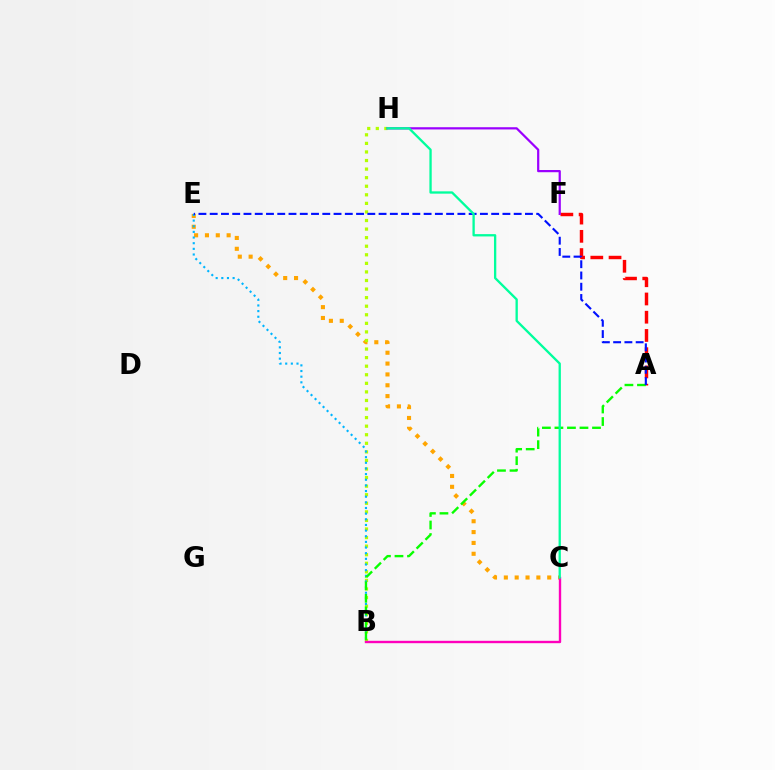{('C', 'E'): [{'color': '#ffa500', 'line_style': 'dotted', 'thickness': 2.95}], ('B', 'H'): [{'color': '#b3ff00', 'line_style': 'dotted', 'thickness': 2.33}], ('A', 'F'): [{'color': '#ff0000', 'line_style': 'dashed', 'thickness': 2.48}], ('B', 'E'): [{'color': '#00b5ff', 'line_style': 'dotted', 'thickness': 1.54}], ('A', 'B'): [{'color': '#08ff00', 'line_style': 'dashed', 'thickness': 1.7}], ('A', 'E'): [{'color': '#0010ff', 'line_style': 'dashed', 'thickness': 1.53}], ('B', 'C'): [{'color': '#ff00bd', 'line_style': 'solid', 'thickness': 1.71}], ('F', 'H'): [{'color': '#9b00ff', 'line_style': 'solid', 'thickness': 1.6}], ('C', 'H'): [{'color': '#00ff9d', 'line_style': 'solid', 'thickness': 1.67}]}